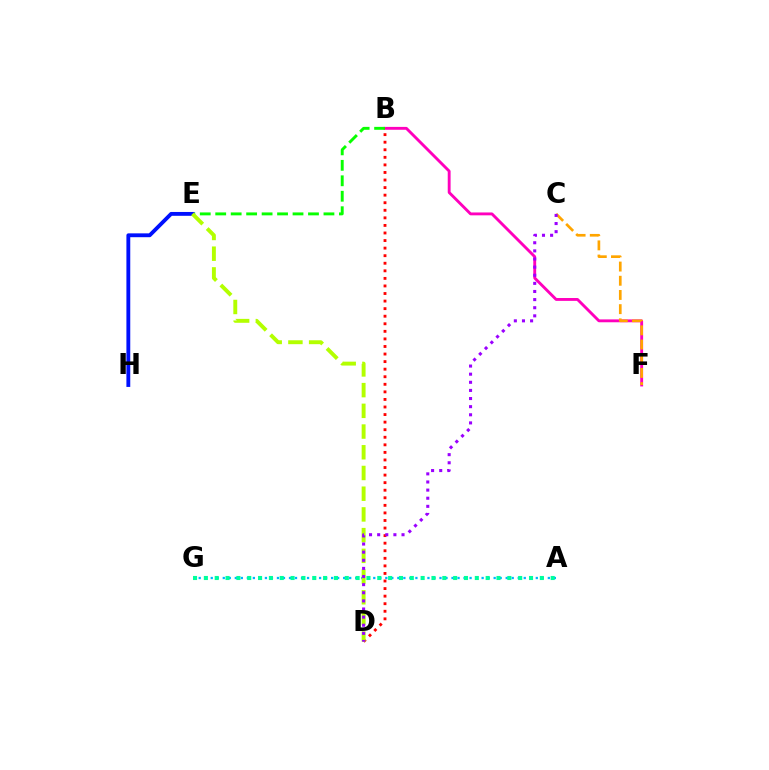{('B', 'F'): [{'color': '#ff00bd', 'line_style': 'solid', 'thickness': 2.07}], ('A', 'G'): [{'color': '#00b5ff', 'line_style': 'dotted', 'thickness': 1.64}, {'color': '#00ff9d', 'line_style': 'dotted', 'thickness': 2.94}], ('B', 'E'): [{'color': '#08ff00', 'line_style': 'dashed', 'thickness': 2.1}], ('C', 'F'): [{'color': '#ffa500', 'line_style': 'dashed', 'thickness': 1.93}], ('B', 'D'): [{'color': '#ff0000', 'line_style': 'dotted', 'thickness': 2.06}], ('E', 'H'): [{'color': '#0010ff', 'line_style': 'solid', 'thickness': 2.77}], ('D', 'E'): [{'color': '#b3ff00', 'line_style': 'dashed', 'thickness': 2.81}], ('C', 'D'): [{'color': '#9b00ff', 'line_style': 'dotted', 'thickness': 2.21}]}